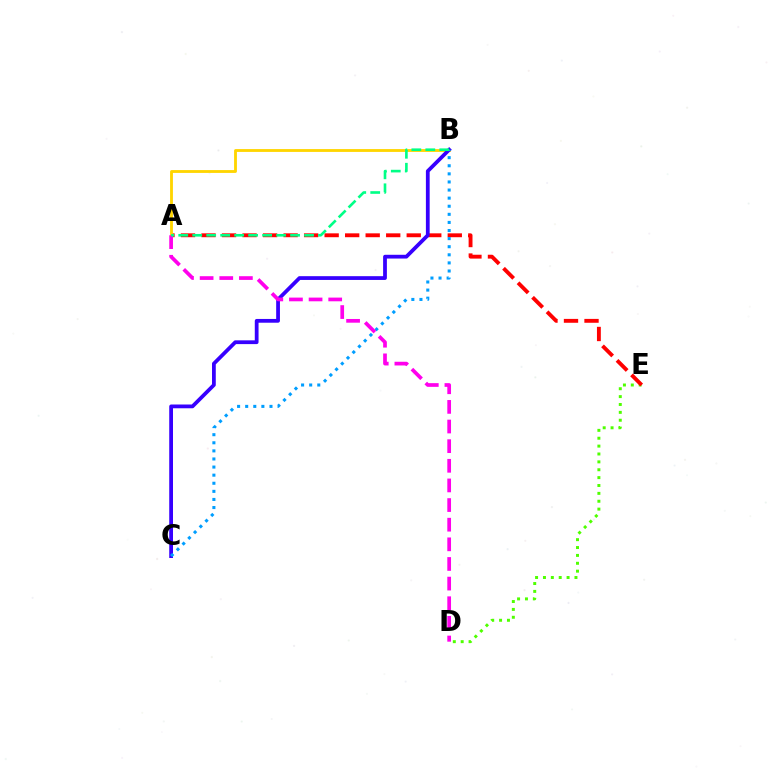{('D', 'E'): [{'color': '#4fff00', 'line_style': 'dotted', 'thickness': 2.14}], ('A', 'E'): [{'color': '#ff0000', 'line_style': 'dashed', 'thickness': 2.79}], ('A', 'B'): [{'color': '#ffd500', 'line_style': 'solid', 'thickness': 2.04}, {'color': '#00ff86', 'line_style': 'dashed', 'thickness': 1.9}], ('B', 'C'): [{'color': '#3700ff', 'line_style': 'solid', 'thickness': 2.71}, {'color': '#009eff', 'line_style': 'dotted', 'thickness': 2.2}], ('A', 'D'): [{'color': '#ff00ed', 'line_style': 'dashed', 'thickness': 2.67}]}